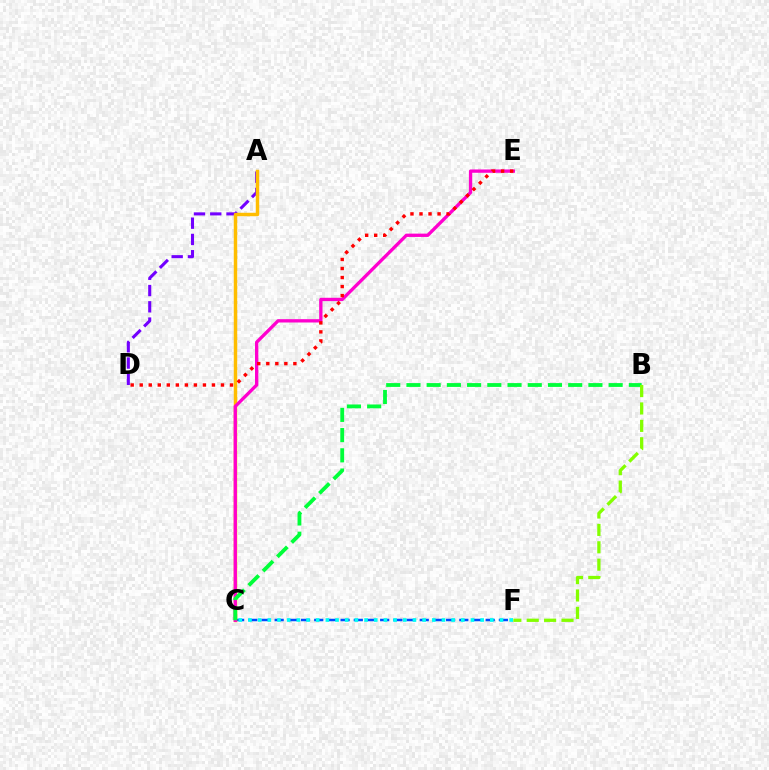{('C', 'F'): [{'color': '#004bff', 'line_style': 'dashed', 'thickness': 1.79}, {'color': '#00fff6', 'line_style': 'dotted', 'thickness': 2.63}], ('A', 'D'): [{'color': '#7200ff', 'line_style': 'dashed', 'thickness': 2.21}], ('A', 'C'): [{'color': '#ffbd00', 'line_style': 'solid', 'thickness': 2.48}], ('C', 'E'): [{'color': '#ff00cf', 'line_style': 'solid', 'thickness': 2.39}], ('B', 'C'): [{'color': '#00ff39', 'line_style': 'dashed', 'thickness': 2.75}], ('D', 'E'): [{'color': '#ff0000', 'line_style': 'dotted', 'thickness': 2.45}], ('B', 'F'): [{'color': '#84ff00', 'line_style': 'dashed', 'thickness': 2.36}]}